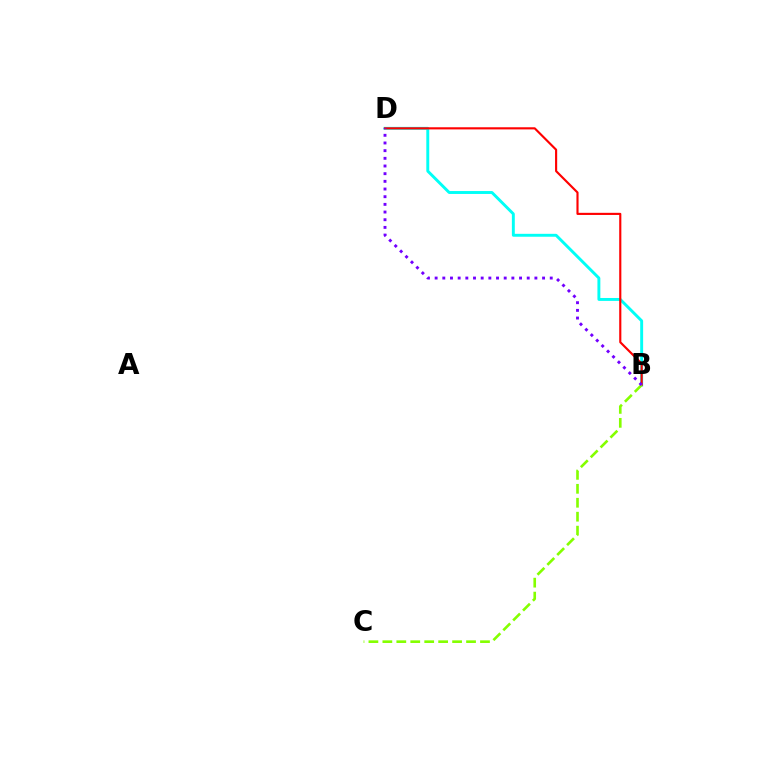{('B', 'D'): [{'color': '#00fff6', 'line_style': 'solid', 'thickness': 2.1}, {'color': '#ff0000', 'line_style': 'solid', 'thickness': 1.54}, {'color': '#7200ff', 'line_style': 'dotted', 'thickness': 2.08}], ('B', 'C'): [{'color': '#84ff00', 'line_style': 'dashed', 'thickness': 1.89}]}